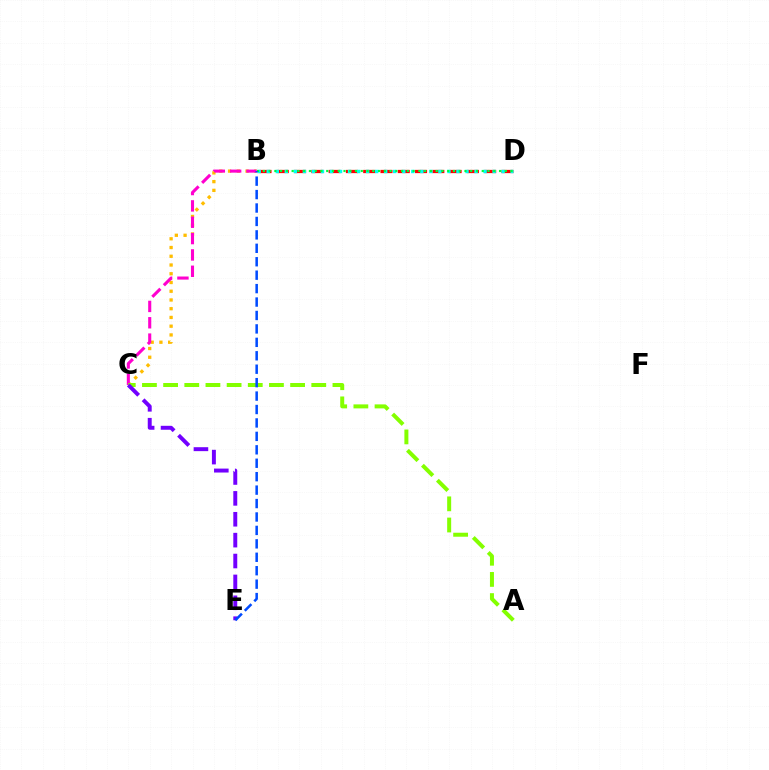{('B', 'D'): [{'color': '#ff0000', 'line_style': 'dashed', 'thickness': 2.35}, {'color': '#00fff6', 'line_style': 'dotted', 'thickness': 2.45}, {'color': '#00ff39', 'line_style': 'dotted', 'thickness': 1.57}], ('B', 'C'): [{'color': '#ffbd00', 'line_style': 'dotted', 'thickness': 2.37}, {'color': '#ff00cf', 'line_style': 'dashed', 'thickness': 2.22}], ('A', 'C'): [{'color': '#84ff00', 'line_style': 'dashed', 'thickness': 2.88}], ('C', 'E'): [{'color': '#7200ff', 'line_style': 'dashed', 'thickness': 2.84}], ('B', 'E'): [{'color': '#004bff', 'line_style': 'dashed', 'thickness': 1.82}]}